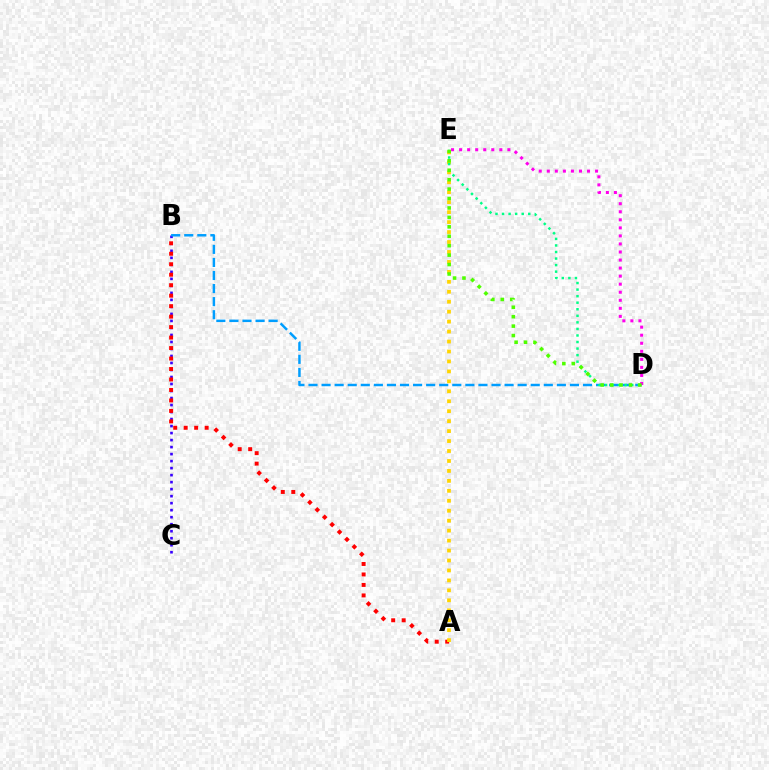{('B', 'C'): [{'color': '#3700ff', 'line_style': 'dotted', 'thickness': 1.9}], ('B', 'D'): [{'color': '#009eff', 'line_style': 'dashed', 'thickness': 1.78}], ('A', 'B'): [{'color': '#ff0000', 'line_style': 'dotted', 'thickness': 2.85}], ('A', 'E'): [{'color': '#ffd500', 'line_style': 'dotted', 'thickness': 2.7}], ('D', 'E'): [{'color': '#00ff86', 'line_style': 'dotted', 'thickness': 1.78}, {'color': '#ff00ed', 'line_style': 'dotted', 'thickness': 2.19}, {'color': '#4fff00', 'line_style': 'dotted', 'thickness': 2.56}]}